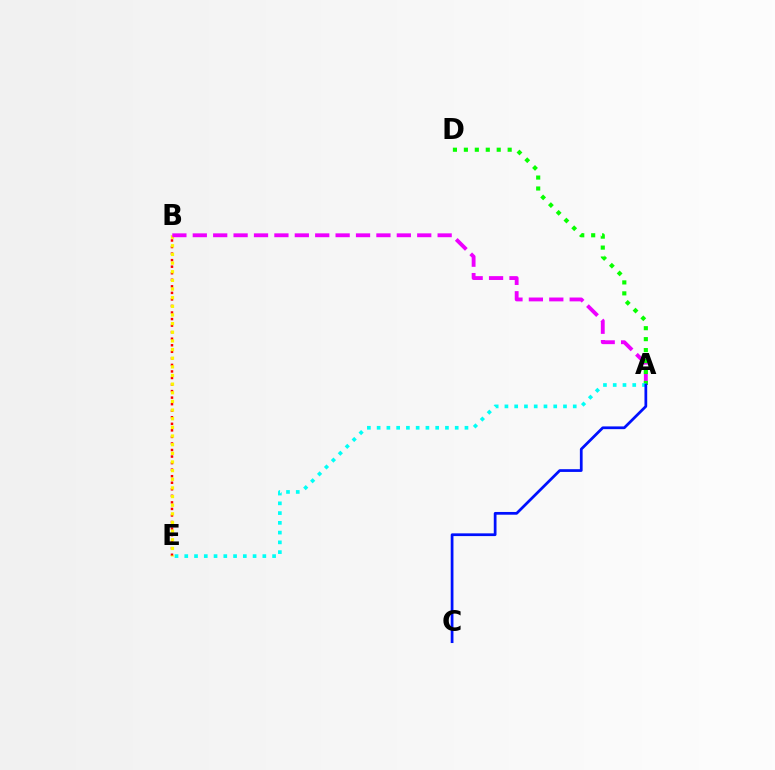{('B', 'E'): [{'color': '#ff0000', 'line_style': 'dotted', 'thickness': 1.78}, {'color': '#fcf500', 'line_style': 'dotted', 'thickness': 2.35}], ('A', 'B'): [{'color': '#ee00ff', 'line_style': 'dashed', 'thickness': 2.77}], ('A', 'D'): [{'color': '#08ff00', 'line_style': 'dotted', 'thickness': 2.97}], ('A', 'E'): [{'color': '#00fff6', 'line_style': 'dotted', 'thickness': 2.65}], ('A', 'C'): [{'color': '#0010ff', 'line_style': 'solid', 'thickness': 1.97}]}